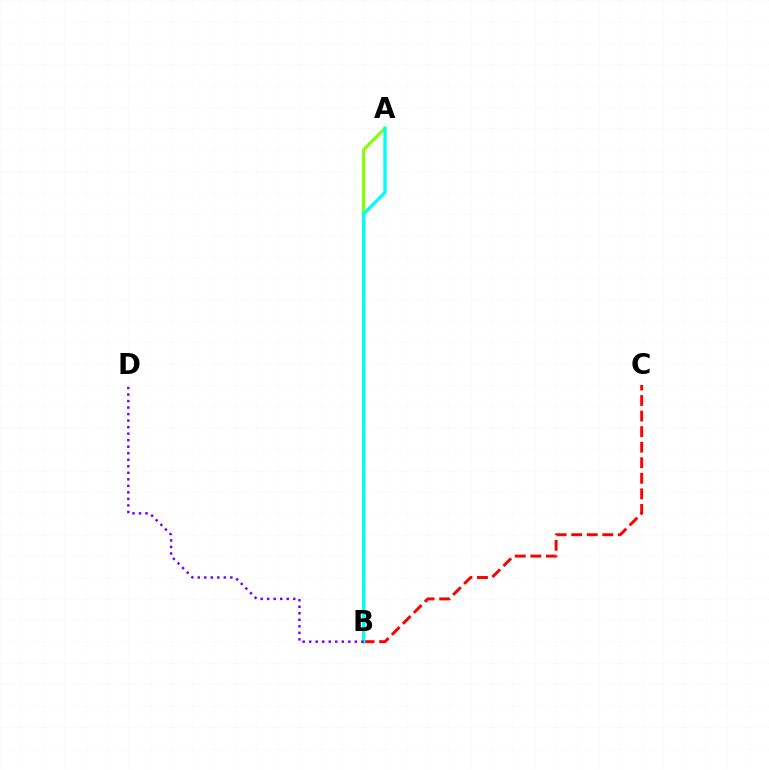{('B', 'C'): [{'color': '#ff0000', 'line_style': 'dashed', 'thickness': 2.11}], ('A', 'B'): [{'color': '#84ff00', 'line_style': 'solid', 'thickness': 2.23}, {'color': '#00fff6', 'line_style': 'solid', 'thickness': 2.39}], ('B', 'D'): [{'color': '#7200ff', 'line_style': 'dotted', 'thickness': 1.77}]}